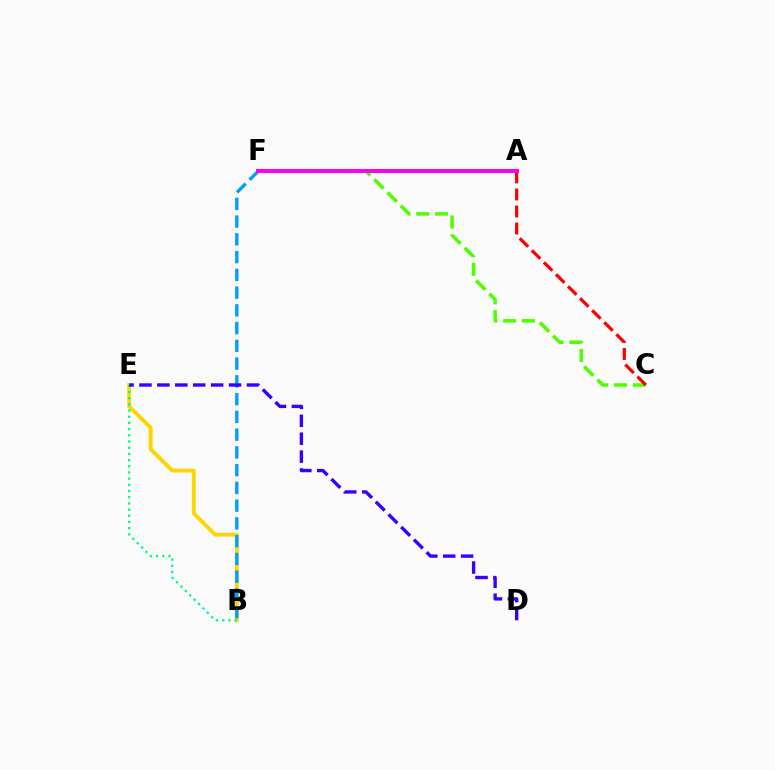{('C', 'F'): [{'color': '#4fff00', 'line_style': 'dashed', 'thickness': 2.55}], ('B', 'E'): [{'color': '#ffd500', 'line_style': 'solid', 'thickness': 2.78}, {'color': '#00ff86', 'line_style': 'dotted', 'thickness': 1.68}], ('A', 'C'): [{'color': '#ff0000', 'line_style': 'dashed', 'thickness': 2.31}], ('B', 'F'): [{'color': '#009eff', 'line_style': 'dashed', 'thickness': 2.41}], ('D', 'E'): [{'color': '#3700ff', 'line_style': 'dashed', 'thickness': 2.43}], ('A', 'F'): [{'color': '#ff00ed', 'line_style': 'solid', 'thickness': 2.86}]}